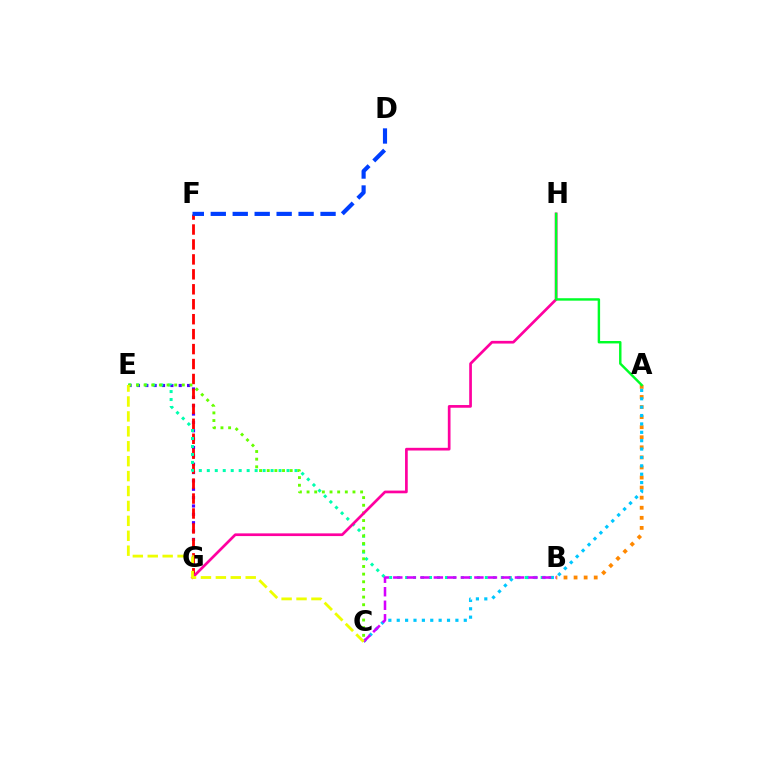{('E', 'G'): [{'color': '#4f00ff', 'line_style': 'dotted', 'thickness': 2.27}], ('A', 'B'): [{'color': '#ff8800', 'line_style': 'dotted', 'thickness': 2.74}], ('A', 'C'): [{'color': '#00c7ff', 'line_style': 'dotted', 'thickness': 2.28}], ('F', 'G'): [{'color': '#ff0000', 'line_style': 'dashed', 'thickness': 2.03}], ('B', 'E'): [{'color': '#00ffaf', 'line_style': 'dotted', 'thickness': 2.17}], ('D', 'F'): [{'color': '#003fff', 'line_style': 'dashed', 'thickness': 2.98}], ('C', 'E'): [{'color': '#66ff00', 'line_style': 'dotted', 'thickness': 2.08}, {'color': '#eeff00', 'line_style': 'dashed', 'thickness': 2.03}], ('G', 'H'): [{'color': '#ff00a0', 'line_style': 'solid', 'thickness': 1.95}], ('A', 'H'): [{'color': '#00ff27', 'line_style': 'solid', 'thickness': 1.75}], ('B', 'C'): [{'color': '#d600ff', 'line_style': 'dashed', 'thickness': 1.84}]}